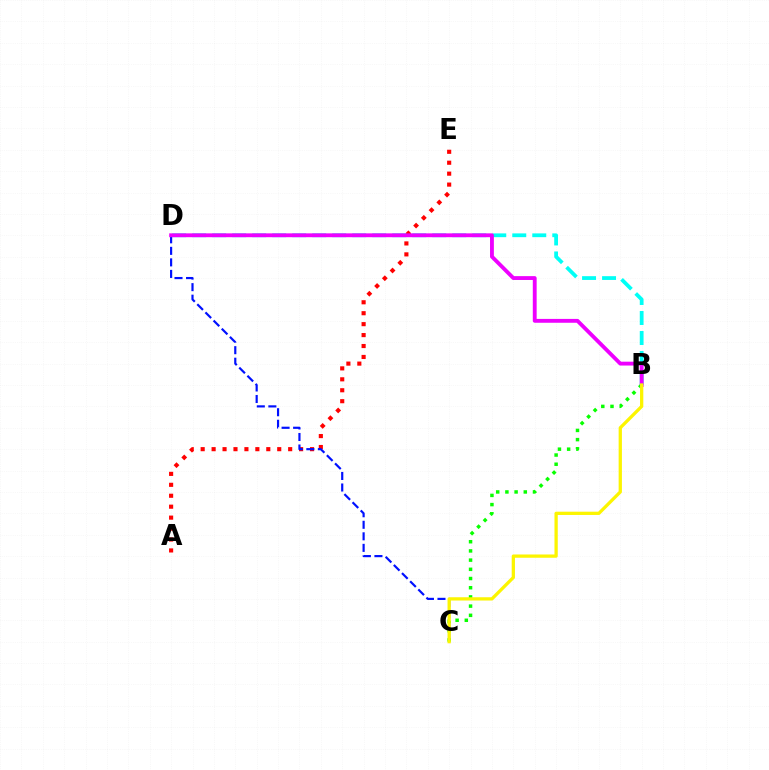{('A', 'E'): [{'color': '#ff0000', 'line_style': 'dotted', 'thickness': 2.97}], ('B', 'D'): [{'color': '#00fff6', 'line_style': 'dashed', 'thickness': 2.72}, {'color': '#ee00ff', 'line_style': 'solid', 'thickness': 2.77}], ('C', 'D'): [{'color': '#0010ff', 'line_style': 'dashed', 'thickness': 1.57}], ('B', 'C'): [{'color': '#08ff00', 'line_style': 'dotted', 'thickness': 2.5}, {'color': '#fcf500', 'line_style': 'solid', 'thickness': 2.36}]}